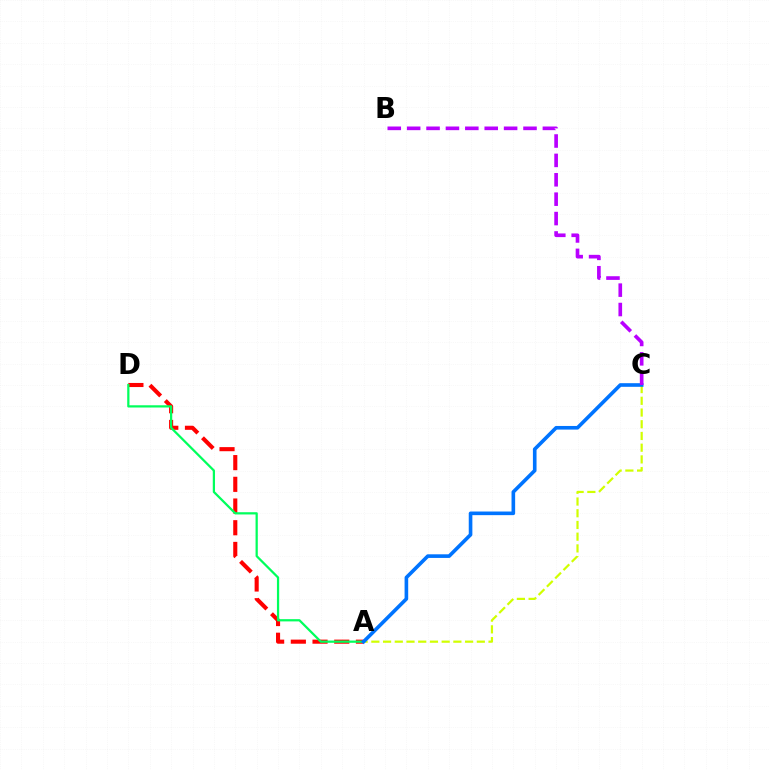{('A', 'D'): [{'color': '#ff0000', 'line_style': 'dashed', 'thickness': 2.95}, {'color': '#00ff5c', 'line_style': 'solid', 'thickness': 1.61}], ('A', 'C'): [{'color': '#d1ff00', 'line_style': 'dashed', 'thickness': 1.59}, {'color': '#0074ff', 'line_style': 'solid', 'thickness': 2.61}], ('B', 'C'): [{'color': '#b900ff', 'line_style': 'dashed', 'thickness': 2.63}]}